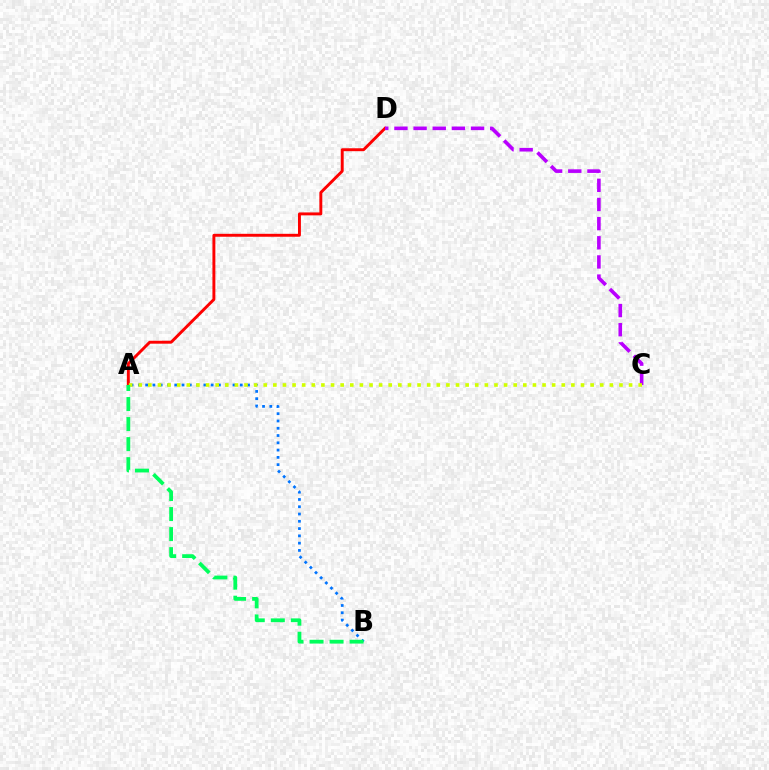{('A', 'D'): [{'color': '#ff0000', 'line_style': 'solid', 'thickness': 2.1}], ('C', 'D'): [{'color': '#b900ff', 'line_style': 'dashed', 'thickness': 2.6}], ('A', 'B'): [{'color': '#0074ff', 'line_style': 'dotted', 'thickness': 1.98}, {'color': '#00ff5c', 'line_style': 'dashed', 'thickness': 2.72}], ('A', 'C'): [{'color': '#d1ff00', 'line_style': 'dotted', 'thickness': 2.61}]}